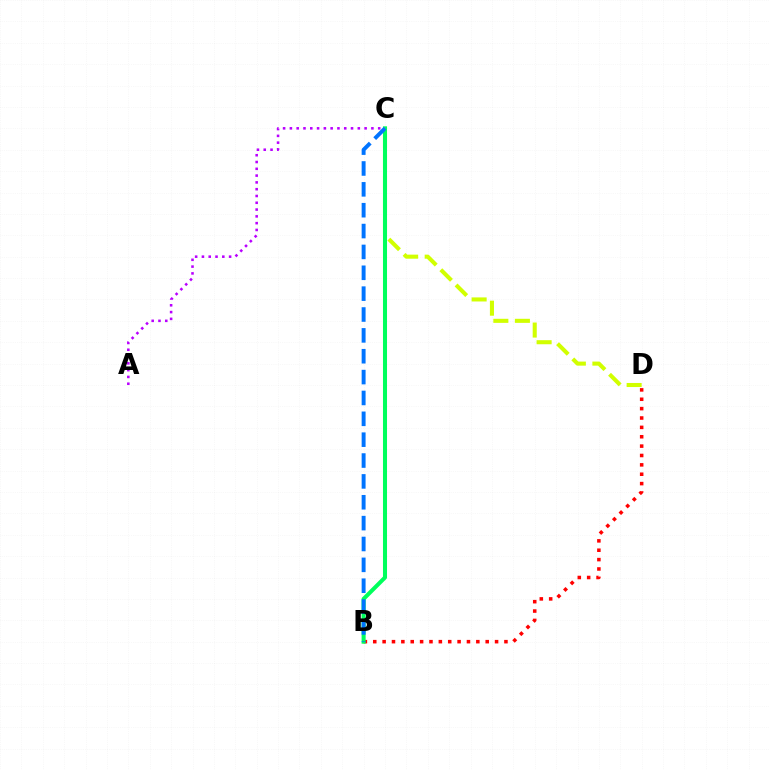{('B', 'D'): [{'color': '#ff0000', 'line_style': 'dotted', 'thickness': 2.55}], ('C', 'D'): [{'color': '#d1ff00', 'line_style': 'dashed', 'thickness': 2.93}], ('B', 'C'): [{'color': '#00ff5c', 'line_style': 'solid', 'thickness': 2.91}, {'color': '#0074ff', 'line_style': 'dashed', 'thickness': 2.83}], ('A', 'C'): [{'color': '#b900ff', 'line_style': 'dotted', 'thickness': 1.85}]}